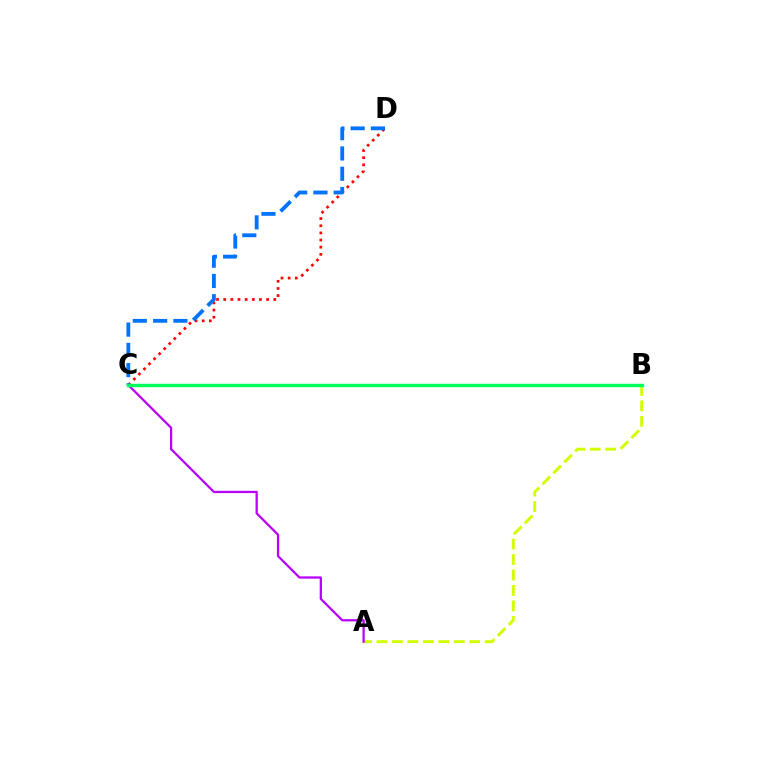{('A', 'B'): [{'color': '#d1ff00', 'line_style': 'dashed', 'thickness': 2.1}], ('A', 'C'): [{'color': '#b900ff', 'line_style': 'solid', 'thickness': 1.63}], ('C', 'D'): [{'color': '#ff0000', 'line_style': 'dotted', 'thickness': 1.94}, {'color': '#0074ff', 'line_style': 'dashed', 'thickness': 2.75}], ('B', 'C'): [{'color': '#00ff5c', 'line_style': 'solid', 'thickness': 2.48}]}